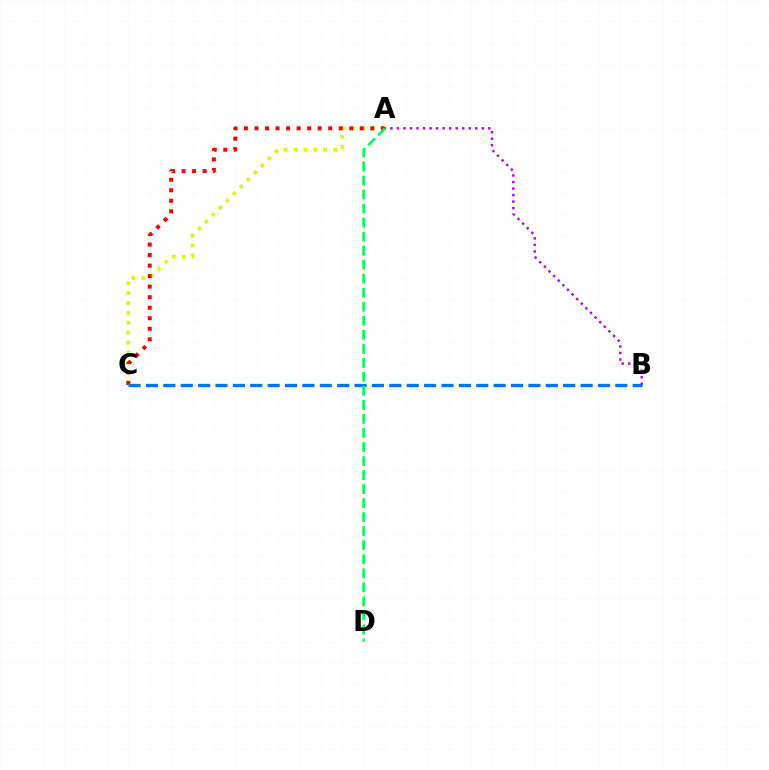{('A', 'C'): [{'color': '#d1ff00', 'line_style': 'dotted', 'thickness': 2.69}, {'color': '#ff0000', 'line_style': 'dotted', 'thickness': 2.86}], ('A', 'B'): [{'color': '#b900ff', 'line_style': 'dotted', 'thickness': 1.77}], ('B', 'C'): [{'color': '#0074ff', 'line_style': 'dashed', 'thickness': 2.36}], ('A', 'D'): [{'color': '#00ff5c', 'line_style': 'dashed', 'thickness': 1.91}]}